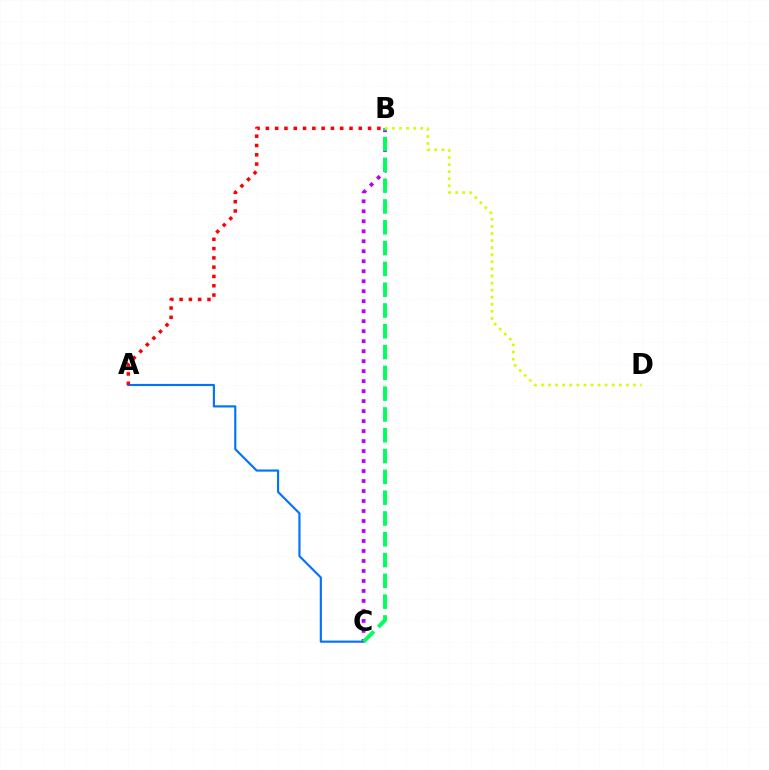{('A', 'C'): [{'color': '#0074ff', 'line_style': 'solid', 'thickness': 1.55}], ('B', 'C'): [{'color': '#b900ff', 'line_style': 'dotted', 'thickness': 2.71}, {'color': '#00ff5c', 'line_style': 'dashed', 'thickness': 2.83}], ('A', 'B'): [{'color': '#ff0000', 'line_style': 'dotted', 'thickness': 2.52}], ('B', 'D'): [{'color': '#d1ff00', 'line_style': 'dotted', 'thickness': 1.92}]}